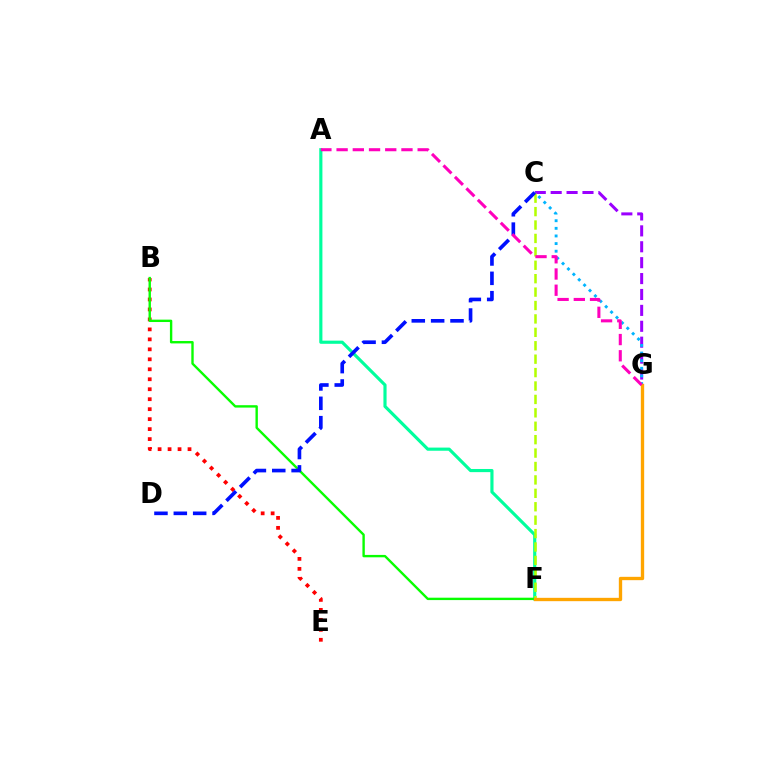{('B', 'E'): [{'color': '#ff0000', 'line_style': 'dotted', 'thickness': 2.71}], ('C', 'G'): [{'color': '#9b00ff', 'line_style': 'dashed', 'thickness': 2.16}, {'color': '#00b5ff', 'line_style': 'dotted', 'thickness': 2.07}], ('A', 'F'): [{'color': '#00ff9d', 'line_style': 'solid', 'thickness': 2.27}], ('B', 'F'): [{'color': '#08ff00', 'line_style': 'solid', 'thickness': 1.72}], ('C', 'F'): [{'color': '#b3ff00', 'line_style': 'dashed', 'thickness': 1.82}], ('F', 'G'): [{'color': '#ffa500', 'line_style': 'solid', 'thickness': 2.4}], ('C', 'D'): [{'color': '#0010ff', 'line_style': 'dashed', 'thickness': 2.63}], ('A', 'G'): [{'color': '#ff00bd', 'line_style': 'dashed', 'thickness': 2.2}]}